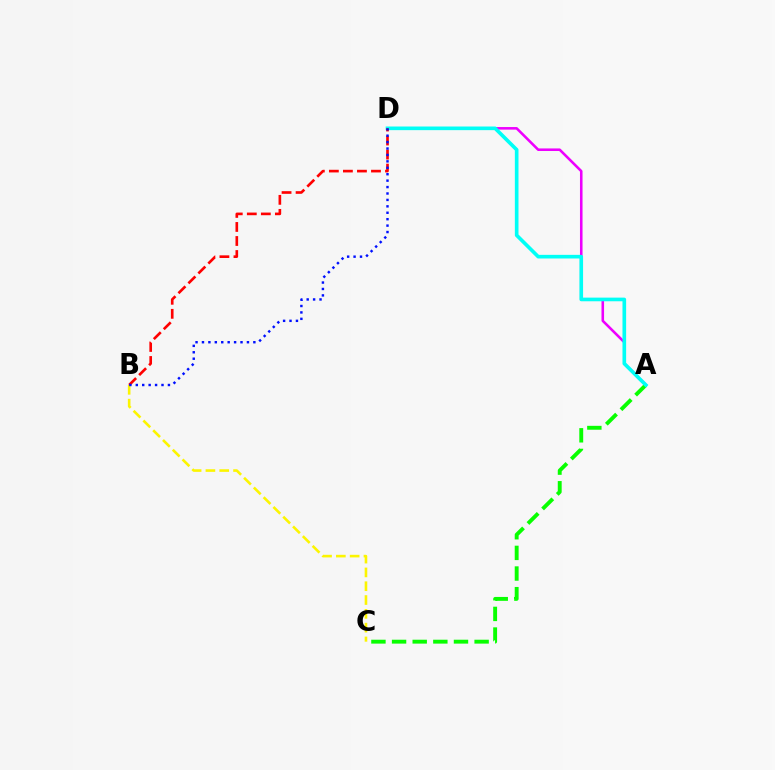{('B', 'C'): [{'color': '#fcf500', 'line_style': 'dashed', 'thickness': 1.88}], ('A', 'D'): [{'color': '#ee00ff', 'line_style': 'solid', 'thickness': 1.85}, {'color': '#00fff6', 'line_style': 'solid', 'thickness': 2.62}], ('A', 'C'): [{'color': '#08ff00', 'line_style': 'dashed', 'thickness': 2.8}], ('B', 'D'): [{'color': '#ff0000', 'line_style': 'dashed', 'thickness': 1.91}, {'color': '#0010ff', 'line_style': 'dotted', 'thickness': 1.75}]}